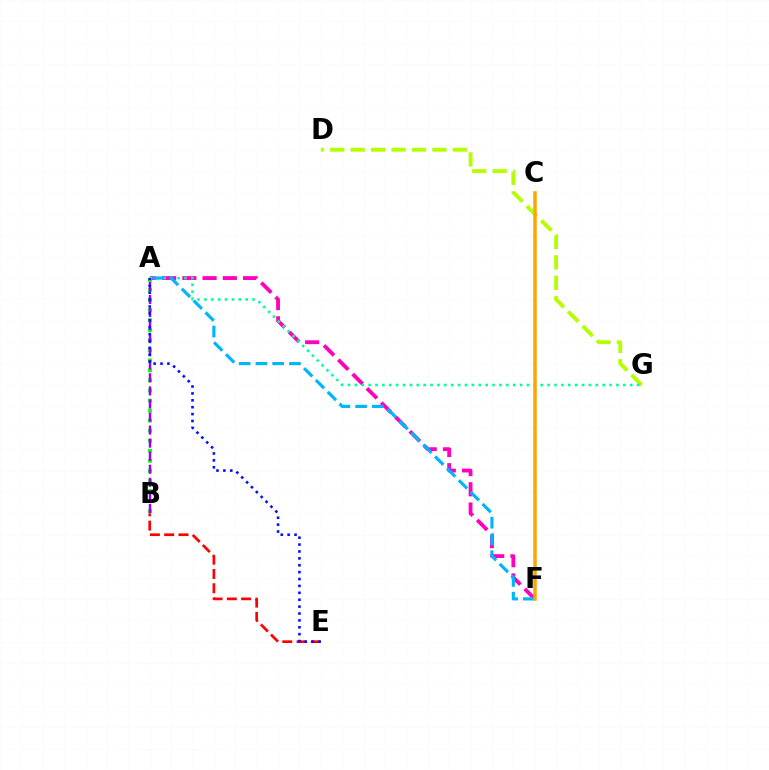{('A', 'F'): [{'color': '#ff00bd', 'line_style': 'dashed', 'thickness': 2.75}, {'color': '#00b5ff', 'line_style': 'dashed', 'thickness': 2.28}], ('D', 'G'): [{'color': '#b3ff00', 'line_style': 'dashed', 'thickness': 2.78}], ('A', 'G'): [{'color': '#00ff9d', 'line_style': 'dotted', 'thickness': 1.87}], ('A', 'B'): [{'color': '#08ff00', 'line_style': 'dotted', 'thickness': 2.73}, {'color': '#9b00ff', 'line_style': 'dashed', 'thickness': 1.77}], ('C', 'F'): [{'color': '#ffa500', 'line_style': 'solid', 'thickness': 2.52}], ('B', 'E'): [{'color': '#ff0000', 'line_style': 'dashed', 'thickness': 1.94}], ('A', 'E'): [{'color': '#0010ff', 'line_style': 'dotted', 'thickness': 1.87}]}